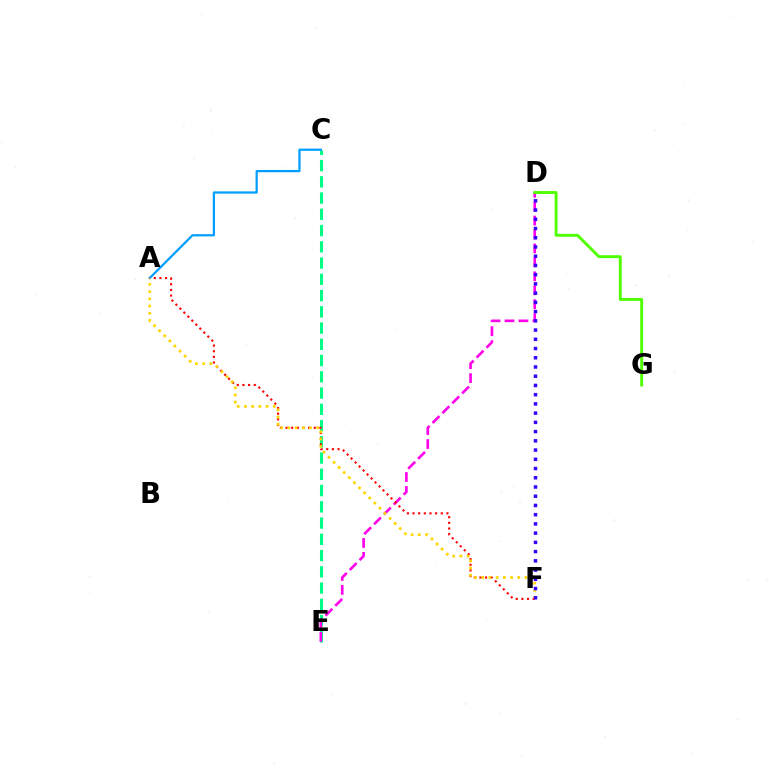{('C', 'E'): [{'color': '#00ff86', 'line_style': 'dashed', 'thickness': 2.21}], ('A', 'C'): [{'color': '#009eff', 'line_style': 'solid', 'thickness': 1.61}], ('D', 'E'): [{'color': '#ff00ed', 'line_style': 'dashed', 'thickness': 1.89}], ('D', 'G'): [{'color': '#4fff00', 'line_style': 'solid', 'thickness': 2.08}], ('A', 'F'): [{'color': '#ff0000', 'line_style': 'dotted', 'thickness': 1.53}, {'color': '#ffd500', 'line_style': 'dotted', 'thickness': 1.96}], ('D', 'F'): [{'color': '#3700ff', 'line_style': 'dotted', 'thickness': 2.51}]}